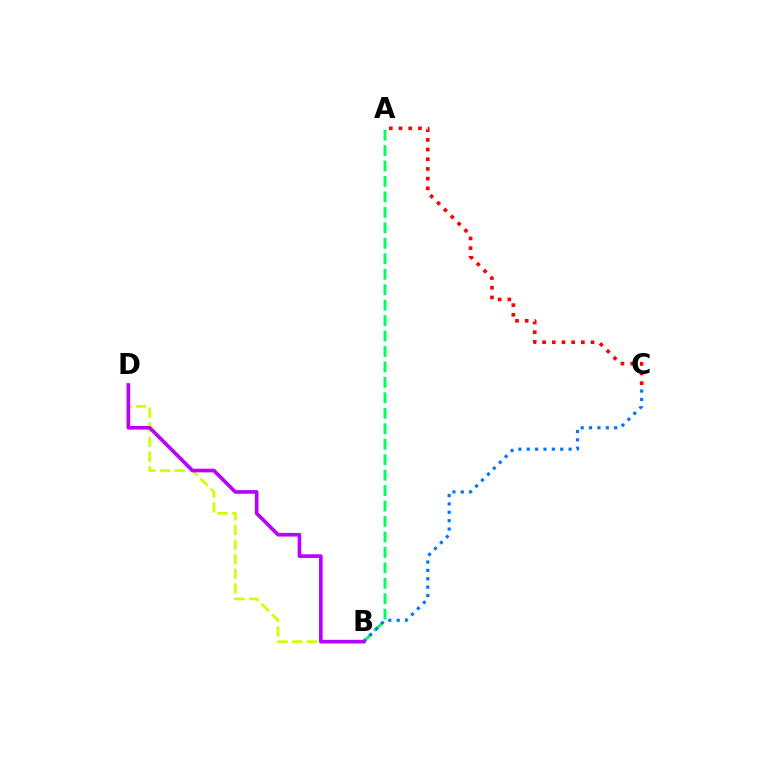{('A', 'B'): [{'color': '#00ff5c', 'line_style': 'dashed', 'thickness': 2.1}], ('A', 'C'): [{'color': '#ff0000', 'line_style': 'dotted', 'thickness': 2.63}], ('B', 'D'): [{'color': '#d1ff00', 'line_style': 'dashed', 'thickness': 1.99}, {'color': '#b900ff', 'line_style': 'solid', 'thickness': 2.62}], ('B', 'C'): [{'color': '#0074ff', 'line_style': 'dotted', 'thickness': 2.27}]}